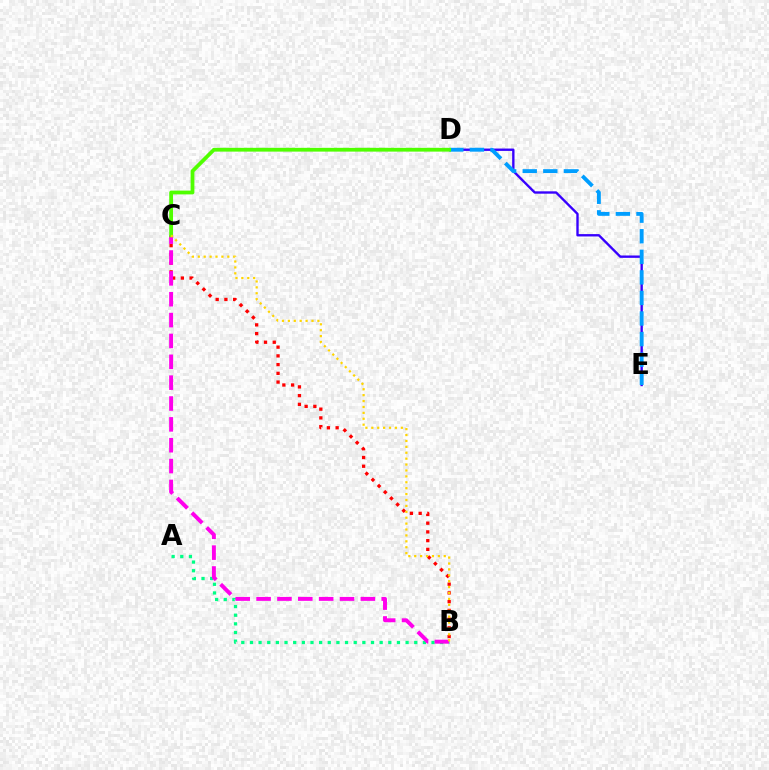{('D', 'E'): [{'color': '#3700ff', 'line_style': 'solid', 'thickness': 1.7}, {'color': '#009eff', 'line_style': 'dashed', 'thickness': 2.79}], ('A', 'B'): [{'color': '#00ff86', 'line_style': 'dotted', 'thickness': 2.35}], ('B', 'C'): [{'color': '#ff0000', 'line_style': 'dotted', 'thickness': 2.37}, {'color': '#ff00ed', 'line_style': 'dashed', 'thickness': 2.83}, {'color': '#ffd500', 'line_style': 'dotted', 'thickness': 1.6}], ('C', 'D'): [{'color': '#4fff00', 'line_style': 'solid', 'thickness': 2.72}]}